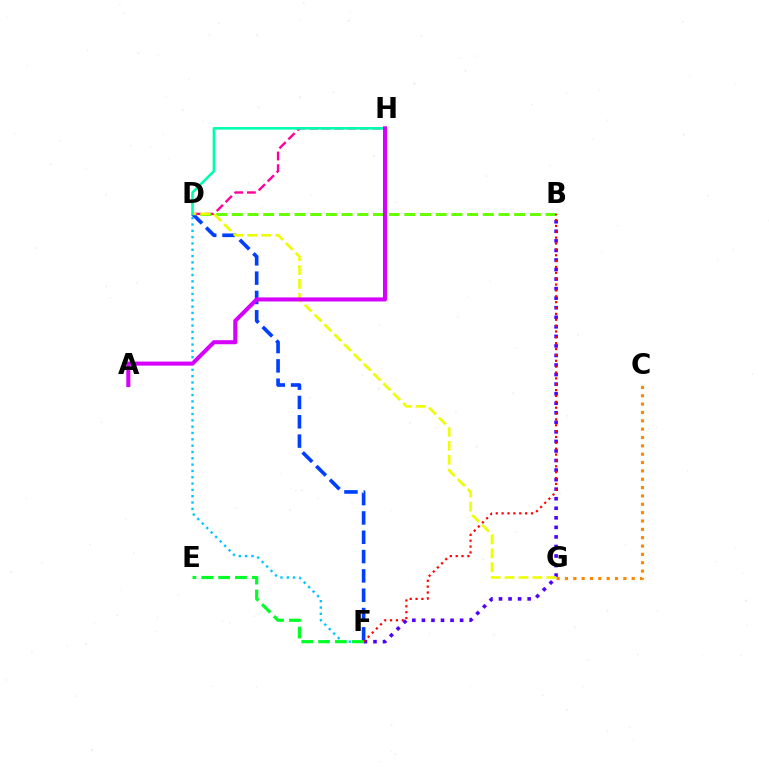{('B', 'F'): [{'color': '#4f00ff', 'line_style': 'dotted', 'thickness': 2.59}, {'color': '#ff0000', 'line_style': 'dotted', 'thickness': 1.59}], ('D', 'F'): [{'color': '#00c7ff', 'line_style': 'dotted', 'thickness': 1.72}, {'color': '#003fff', 'line_style': 'dashed', 'thickness': 2.62}], ('D', 'H'): [{'color': '#ff00a0', 'line_style': 'dashed', 'thickness': 1.72}, {'color': '#00ffaf', 'line_style': 'solid', 'thickness': 1.87}], ('C', 'G'): [{'color': '#ff8800', 'line_style': 'dotted', 'thickness': 2.27}], ('B', 'D'): [{'color': '#66ff00', 'line_style': 'dashed', 'thickness': 2.13}], ('D', 'G'): [{'color': '#eeff00', 'line_style': 'dashed', 'thickness': 1.89}], ('A', 'H'): [{'color': '#d600ff', 'line_style': 'solid', 'thickness': 2.92}], ('E', 'F'): [{'color': '#00ff27', 'line_style': 'dashed', 'thickness': 2.29}]}